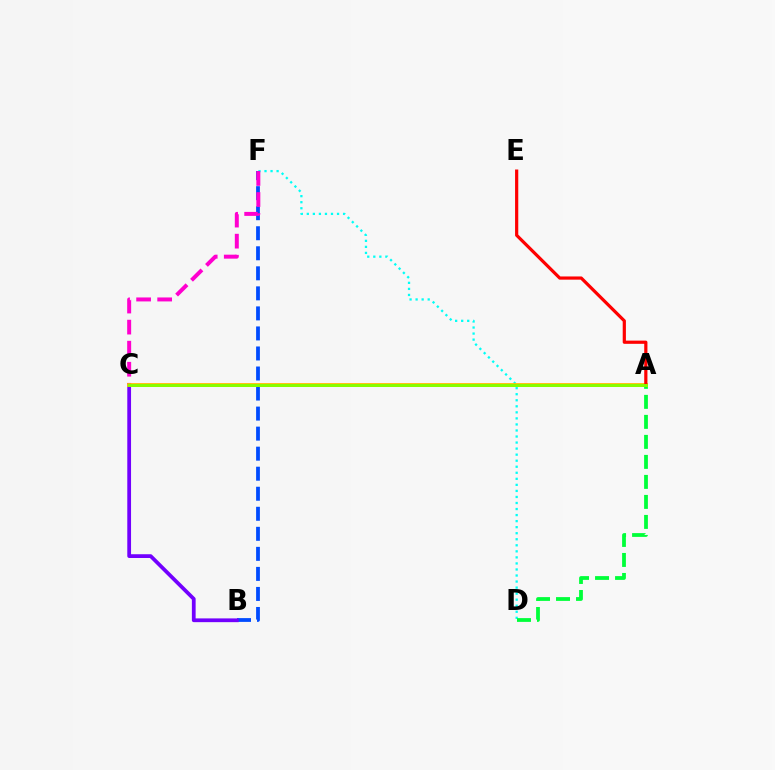{('D', 'F'): [{'color': '#00fff6', 'line_style': 'dotted', 'thickness': 1.64}], ('B', 'F'): [{'color': '#004bff', 'line_style': 'dashed', 'thickness': 2.72}], ('C', 'F'): [{'color': '#ff00cf', 'line_style': 'dashed', 'thickness': 2.86}], ('B', 'C'): [{'color': '#7200ff', 'line_style': 'solid', 'thickness': 2.71}], ('A', 'C'): [{'color': '#ffbd00', 'line_style': 'solid', 'thickness': 2.74}, {'color': '#84ff00', 'line_style': 'solid', 'thickness': 2.11}], ('A', 'D'): [{'color': '#00ff39', 'line_style': 'dashed', 'thickness': 2.72}], ('A', 'E'): [{'color': '#ff0000', 'line_style': 'solid', 'thickness': 2.3}]}